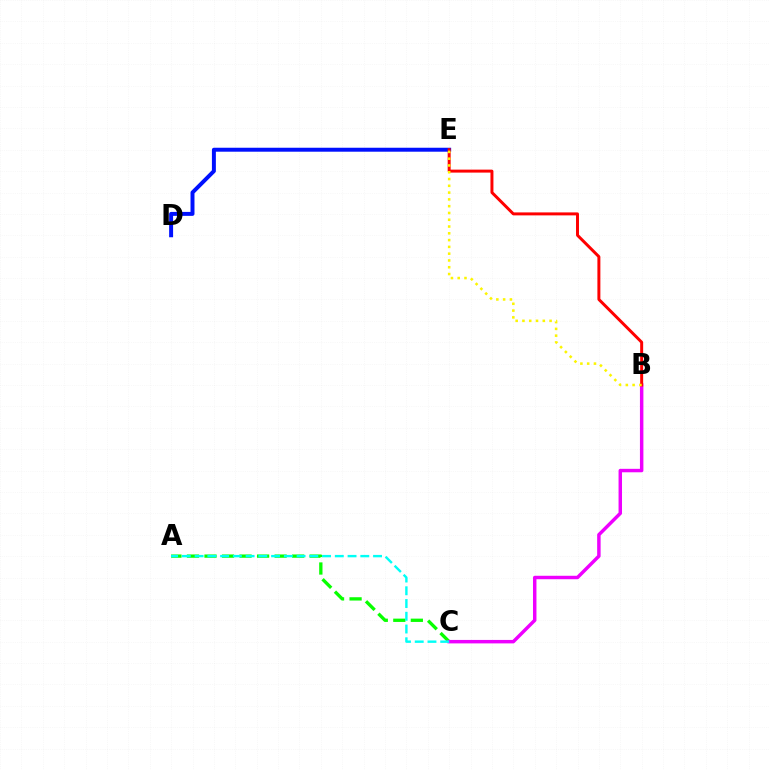{('A', 'C'): [{'color': '#08ff00', 'line_style': 'dashed', 'thickness': 2.38}, {'color': '#00fff6', 'line_style': 'dashed', 'thickness': 1.73}], ('D', 'E'): [{'color': '#0010ff', 'line_style': 'solid', 'thickness': 2.85}], ('B', 'C'): [{'color': '#ee00ff', 'line_style': 'solid', 'thickness': 2.49}], ('B', 'E'): [{'color': '#ff0000', 'line_style': 'solid', 'thickness': 2.14}, {'color': '#fcf500', 'line_style': 'dotted', 'thickness': 1.84}]}